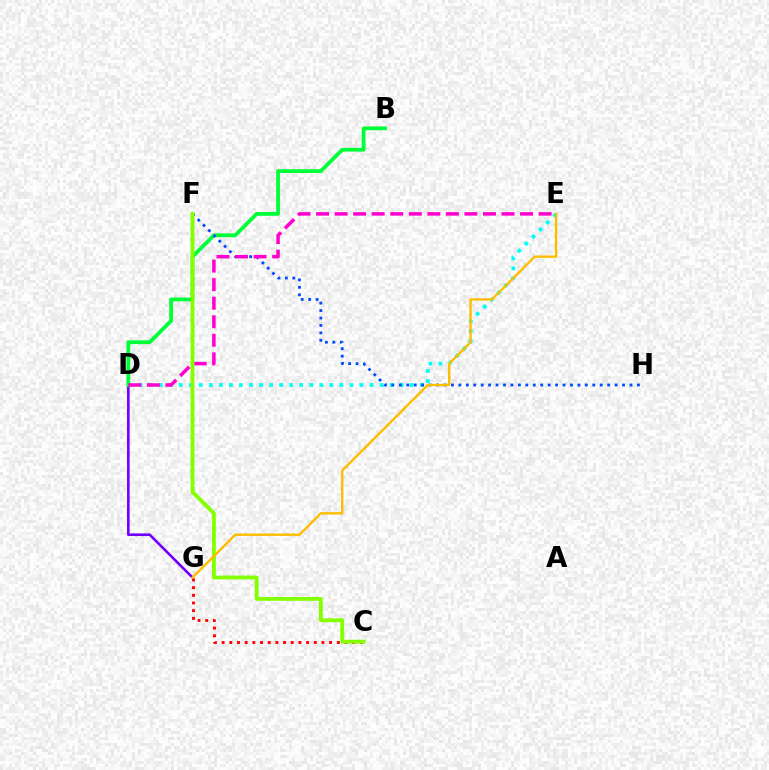{('D', 'G'): [{'color': '#7200ff', 'line_style': 'solid', 'thickness': 1.89}], ('C', 'G'): [{'color': '#ff0000', 'line_style': 'dotted', 'thickness': 2.09}], ('D', 'E'): [{'color': '#00fff6', 'line_style': 'dotted', 'thickness': 2.73}, {'color': '#ff00cf', 'line_style': 'dashed', 'thickness': 2.52}], ('B', 'D'): [{'color': '#00ff39', 'line_style': 'solid', 'thickness': 2.72}], ('F', 'H'): [{'color': '#004bff', 'line_style': 'dotted', 'thickness': 2.02}], ('C', 'F'): [{'color': '#84ff00', 'line_style': 'solid', 'thickness': 2.76}], ('E', 'G'): [{'color': '#ffbd00', 'line_style': 'solid', 'thickness': 1.72}]}